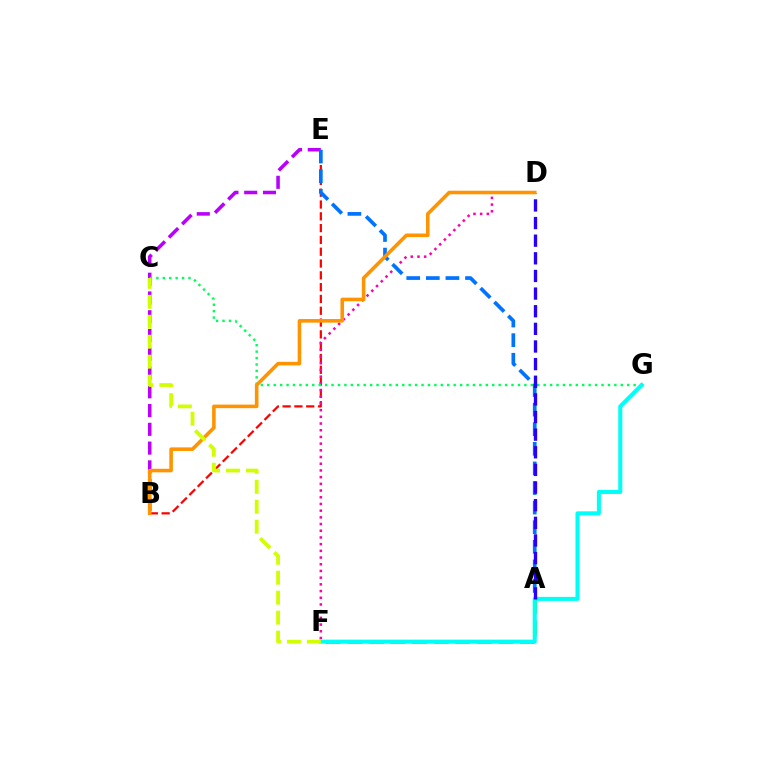{('B', 'E'): [{'color': '#b900ff', 'line_style': 'dashed', 'thickness': 2.55}, {'color': '#ff0000', 'line_style': 'dashed', 'thickness': 1.6}], ('A', 'F'): [{'color': '#3dff00', 'line_style': 'dashed', 'thickness': 2.93}], ('D', 'F'): [{'color': '#ff00ac', 'line_style': 'dotted', 'thickness': 1.82}], ('A', 'E'): [{'color': '#0074ff', 'line_style': 'dashed', 'thickness': 2.66}], ('C', 'G'): [{'color': '#00ff5c', 'line_style': 'dotted', 'thickness': 1.75}], ('F', 'G'): [{'color': '#00fff6', 'line_style': 'solid', 'thickness': 2.91}], ('A', 'D'): [{'color': '#2500ff', 'line_style': 'dashed', 'thickness': 2.4}], ('B', 'D'): [{'color': '#ff9400', 'line_style': 'solid', 'thickness': 2.57}], ('C', 'F'): [{'color': '#d1ff00', 'line_style': 'dashed', 'thickness': 2.71}]}